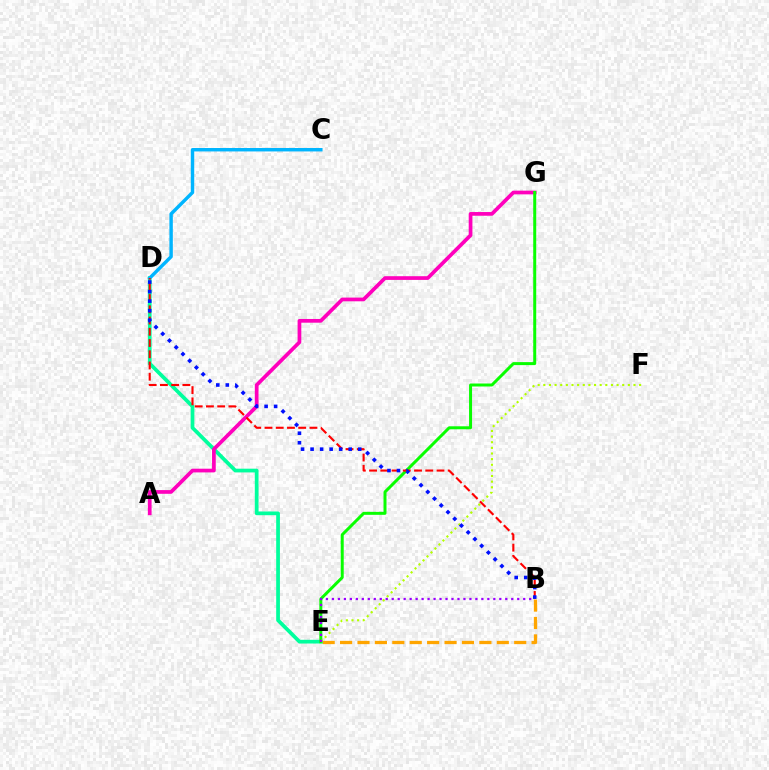{('B', 'E'): [{'color': '#ffa500', 'line_style': 'dashed', 'thickness': 2.37}, {'color': '#9b00ff', 'line_style': 'dotted', 'thickness': 1.62}], ('D', 'E'): [{'color': '#00ff9d', 'line_style': 'solid', 'thickness': 2.69}], ('A', 'G'): [{'color': '#ff00bd', 'line_style': 'solid', 'thickness': 2.67}], ('E', 'G'): [{'color': '#08ff00', 'line_style': 'solid', 'thickness': 2.15}], ('C', 'D'): [{'color': '#00b5ff', 'line_style': 'solid', 'thickness': 2.47}], ('B', 'D'): [{'color': '#ff0000', 'line_style': 'dashed', 'thickness': 1.53}, {'color': '#0010ff', 'line_style': 'dotted', 'thickness': 2.59}], ('E', 'F'): [{'color': '#b3ff00', 'line_style': 'dotted', 'thickness': 1.53}]}